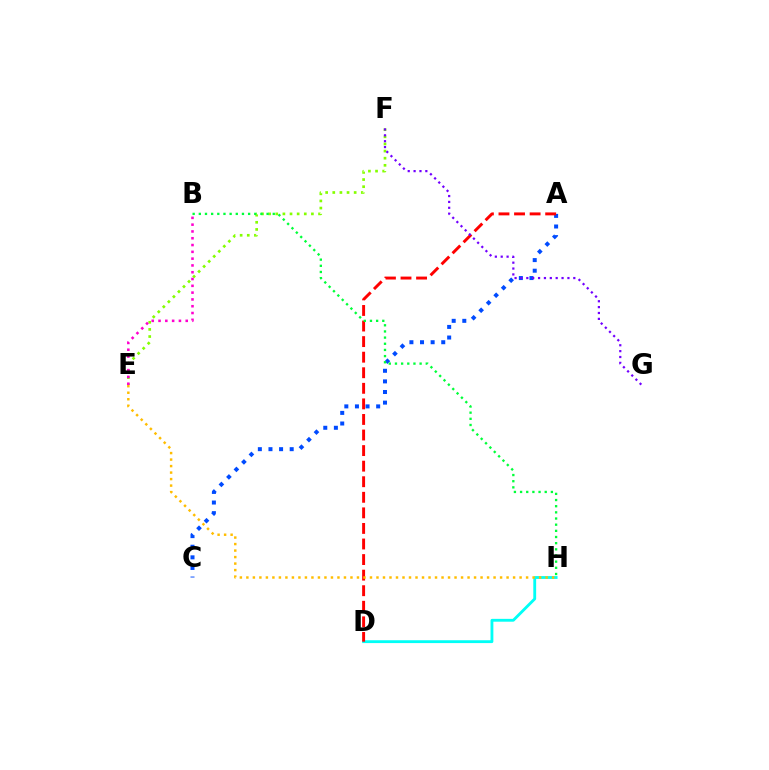{('E', 'F'): [{'color': '#84ff00', 'line_style': 'dotted', 'thickness': 1.94}], ('A', 'C'): [{'color': '#004bff', 'line_style': 'dotted', 'thickness': 2.88}], ('D', 'H'): [{'color': '#00fff6', 'line_style': 'solid', 'thickness': 2.04}], ('B', 'E'): [{'color': '#ff00cf', 'line_style': 'dotted', 'thickness': 1.85}], ('A', 'D'): [{'color': '#ff0000', 'line_style': 'dashed', 'thickness': 2.11}], ('F', 'G'): [{'color': '#7200ff', 'line_style': 'dotted', 'thickness': 1.6}], ('B', 'H'): [{'color': '#00ff39', 'line_style': 'dotted', 'thickness': 1.67}], ('E', 'H'): [{'color': '#ffbd00', 'line_style': 'dotted', 'thickness': 1.77}]}